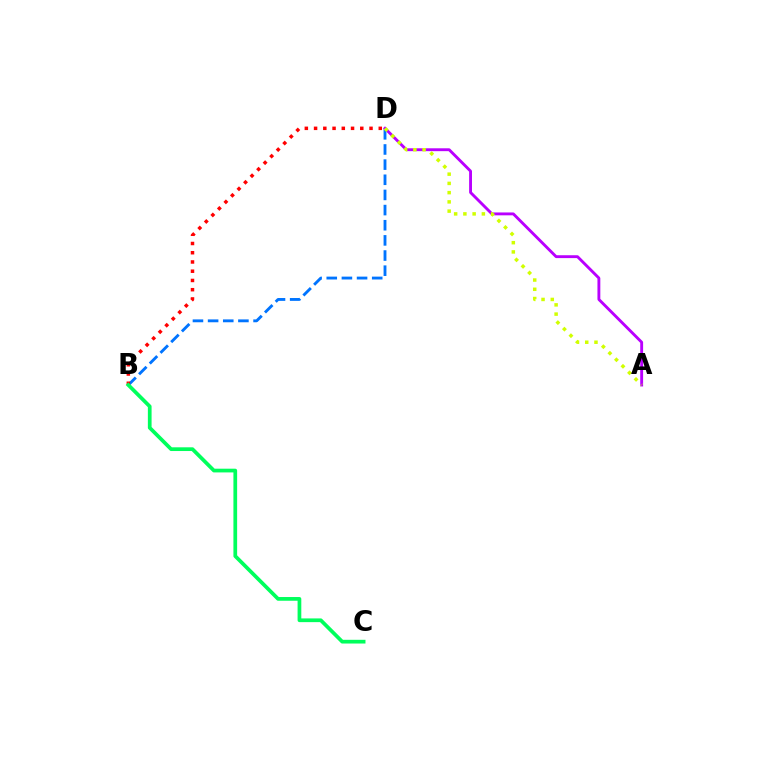{('A', 'D'): [{'color': '#b900ff', 'line_style': 'solid', 'thickness': 2.07}, {'color': '#d1ff00', 'line_style': 'dotted', 'thickness': 2.51}], ('B', 'D'): [{'color': '#0074ff', 'line_style': 'dashed', 'thickness': 2.06}, {'color': '#ff0000', 'line_style': 'dotted', 'thickness': 2.51}], ('B', 'C'): [{'color': '#00ff5c', 'line_style': 'solid', 'thickness': 2.68}]}